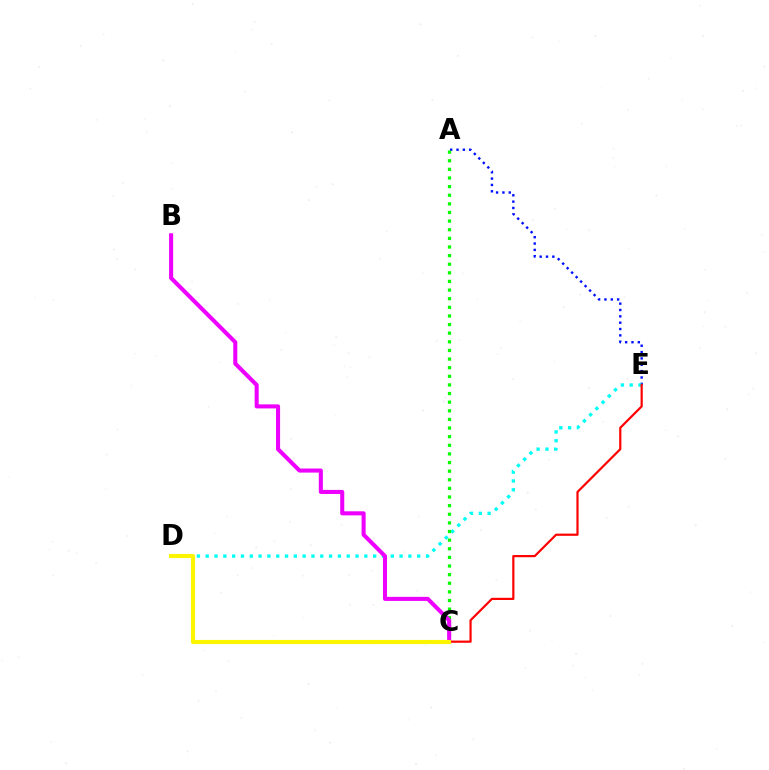{('A', 'E'): [{'color': '#0010ff', 'line_style': 'dotted', 'thickness': 1.72}], ('D', 'E'): [{'color': '#00fff6', 'line_style': 'dotted', 'thickness': 2.39}], ('A', 'C'): [{'color': '#08ff00', 'line_style': 'dotted', 'thickness': 2.34}], ('B', 'C'): [{'color': '#ee00ff', 'line_style': 'solid', 'thickness': 2.93}], ('C', 'E'): [{'color': '#ff0000', 'line_style': 'solid', 'thickness': 1.58}], ('C', 'D'): [{'color': '#fcf500', 'line_style': 'solid', 'thickness': 2.97}]}